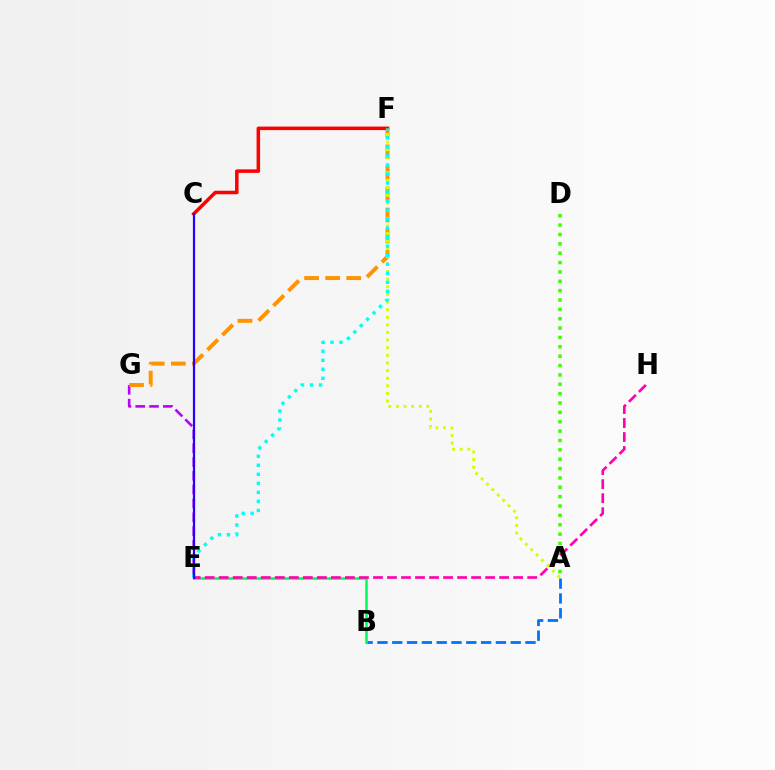{('E', 'G'): [{'color': '#b900ff', 'line_style': 'dashed', 'thickness': 1.88}], ('F', 'G'): [{'color': '#ff9400', 'line_style': 'dashed', 'thickness': 2.86}], ('C', 'F'): [{'color': '#ff0000', 'line_style': 'solid', 'thickness': 2.53}], ('A', 'F'): [{'color': '#d1ff00', 'line_style': 'dotted', 'thickness': 2.07}], ('E', 'F'): [{'color': '#00fff6', 'line_style': 'dotted', 'thickness': 2.45}], ('A', 'D'): [{'color': '#3dff00', 'line_style': 'dotted', 'thickness': 2.54}], ('A', 'B'): [{'color': '#0074ff', 'line_style': 'dashed', 'thickness': 2.01}], ('B', 'E'): [{'color': '#00ff5c', 'line_style': 'solid', 'thickness': 1.85}], ('E', 'H'): [{'color': '#ff00ac', 'line_style': 'dashed', 'thickness': 1.91}], ('C', 'E'): [{'color': '#2500ff', 'line_style': 'solid', 'thickness': 1.6}]}